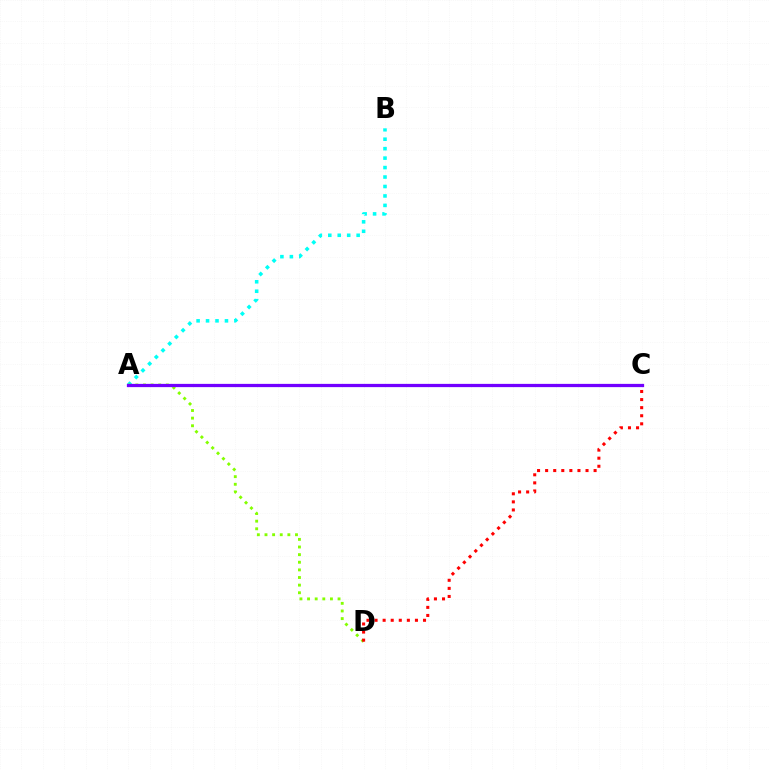{('A', 'B'): [{'color': '#00fff6', 'line_style': 'dotted', 'thickness': 2.57}], ('A', 'D'): [{'color': '#84ff00', 'line_style': 'dotted', 'thickness': 2.07}], ('A', 'C'): [{'color': '#7200ff', 'line_style': 'solid', 'thickness': 2.34}], ('C', 'D'): [{'color': '#ff0000', 'line_style': 'dotted', 'thickness': 2.19}]}